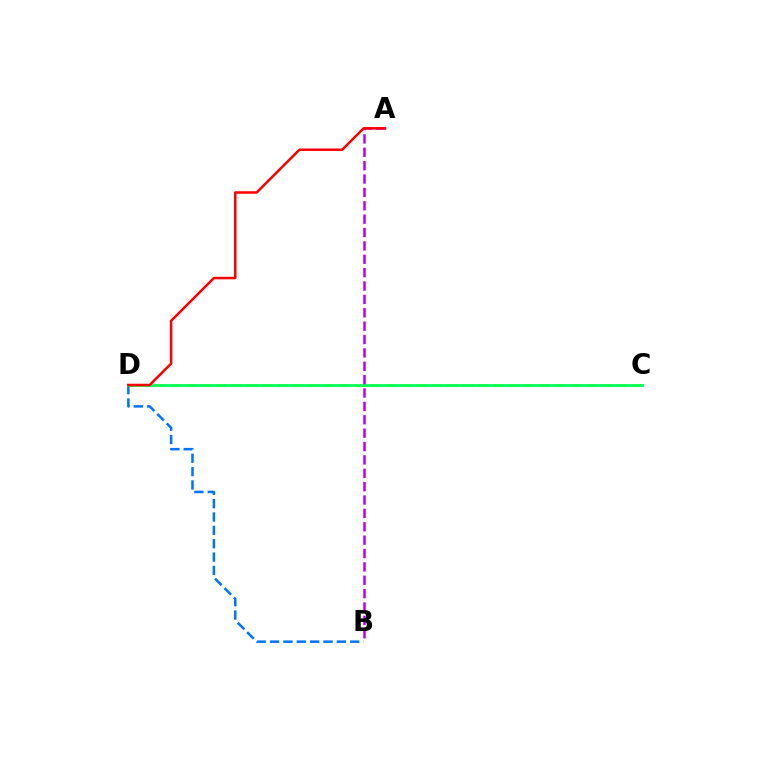{('C', 'D'): [{'color': '#d1ff00', 'line_style': 'dashed', 'thickness': 2.09}, {'color': '#00ff5c', 'line_style': 'solid', 'thickness': 1.97}], ('B', 'D'): [{'color': '#0074ff', 'line_style': 'dashed', 'thickness': 1.81}], ('A', 'B'): [{'color': '#b900ff', 'line_style': 'dashed', 'thickness': 1.82}], ('A', 'D'): [{'color': '#ff0000', 'line_style': 'solid', 'thickness': 1.81}]}